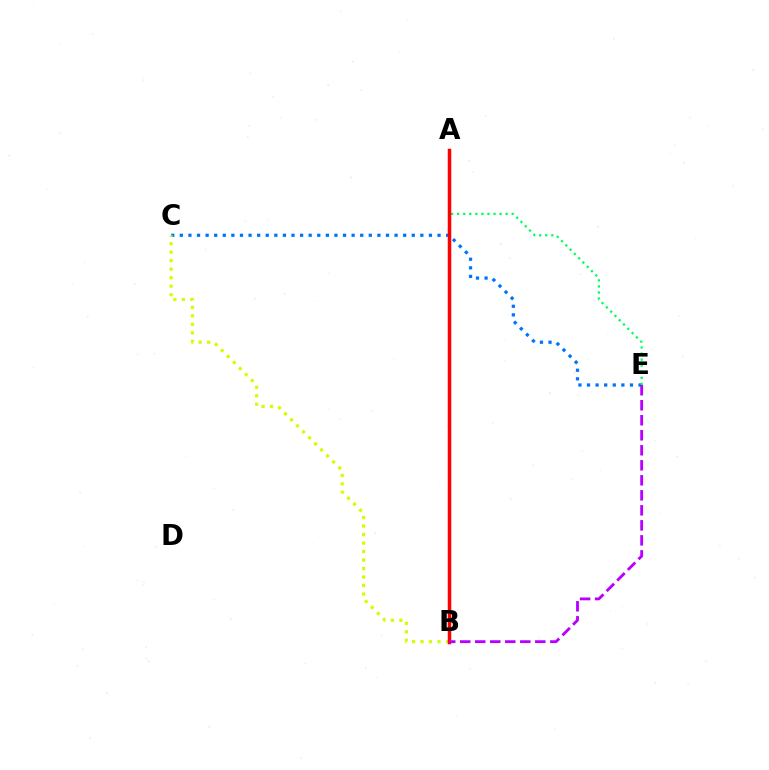{('C', 'E'): [{'color': '#0074ff', 'line_style': 'dotted', 'thickness': 2.33}], ('A', 'E'): [{'color': '#00ff5c', 'line_style': 'dotted', 'thickness': 1.65}], ('B', 'C'): [{'color': '#d1ff00', 'line_style': 'dotted', 'thickness': 2.31}], ('A', 'B'): [{'color': '#ff0000', 'line_style': 'solid', 'thickness': 2.52}], ('B', 'E'): [{'color': '#b900ff', 'line_style': 'dashed', 'thickness': 2.04}]}